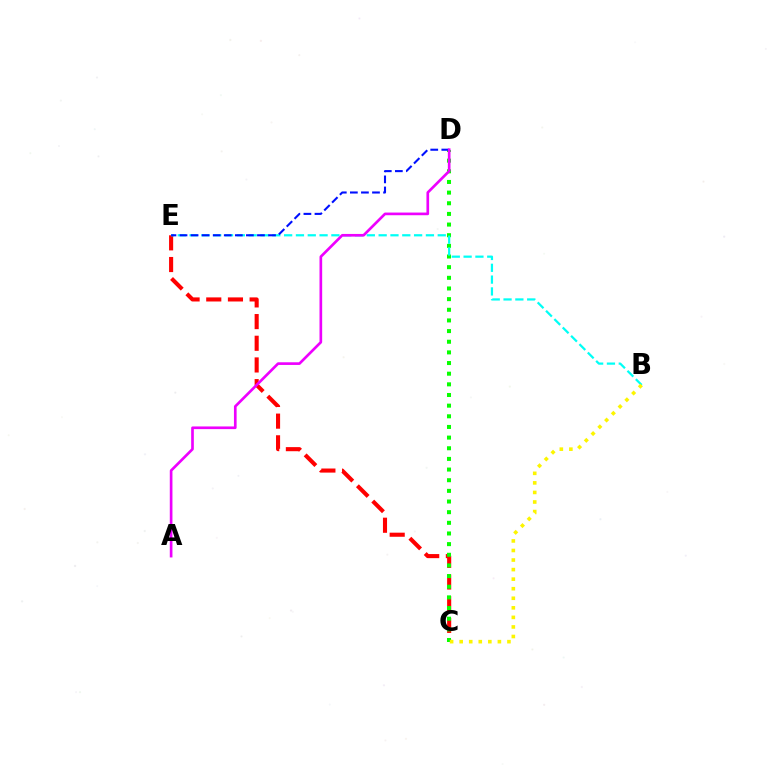{('C', 'E'): [{'color': '#ff0000', 'line_style': 'dashed', 'thickness': 2.95}], ('C', 'D'): [{'color': '#08ff00', 'line_style': 'dotted', 'thickness': 2.89}], ('B', 'E'): [{'color': '#00fff6', 'line_style': 'dashed', 'thickness': 1.61}], ('B', 'C'): [{'color': '#fcf500', 'line_style': 'dotted', 'thickness': 2.6}], ('D', 'E'): [{'color': '#0010ff', 'line_style': 'dashed', 'thickness': 1.5}], ('A', 'D'): [{'color': '#ee00ff', 'line_style': 'solid', 'thickness': 1.92}]}